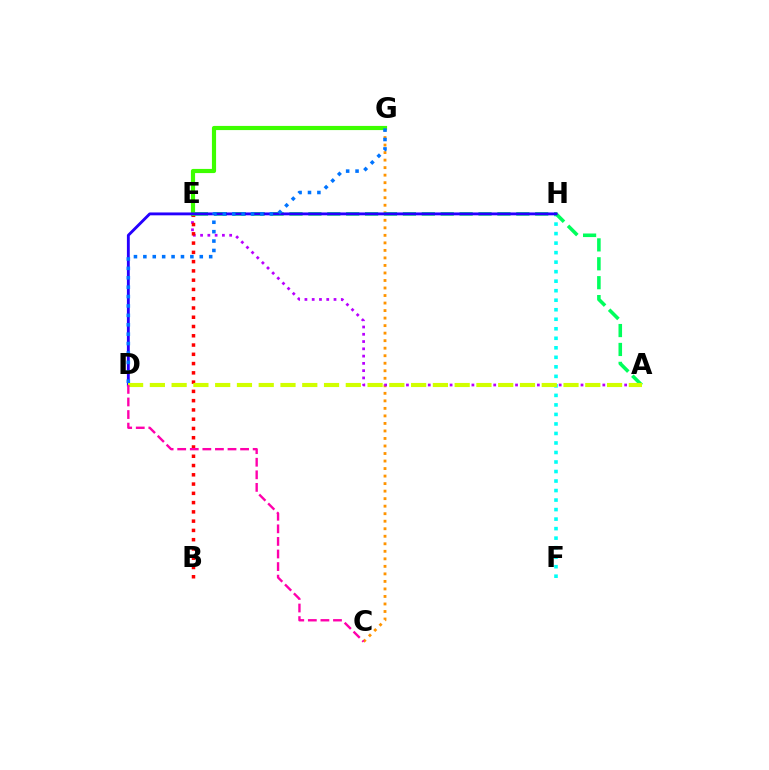{('C', 'G'): [{'color': '#ff9400', 'line_style': 'dotted', 'thickness': 2.04}], ('A', 'E'): [{'color': '#b900ff', 'line_style': 'dotted', 'thickness': 1.98}, {'color': '#00ff5c', 'line_style': 'dashed', 'thickness': 2.57}], ('F', 'H'): [{'color': '#00fff6', 'line_style': 'dotted', 'thickness': 2.59}], ('B', 'E'): [{'color': '#ff0000', 'line_style': 'dotted', 'thickness': 2.52}], ('E', 'G'): [{'color': '#3dff00', 'line_style': 'solid', 'thickness': 3.0}], ('D', 'H'): [{'color': '#2500ff', 'line_style': 'solid', 'thickness': 2.06}], ('A', 'D'): [{'color': '#d1ff00', 'line_style': 'dashed', 'thickness': 2.96}], ('C', 'D'): [{'color': '#ff00ac', 'line_style': 'dashed', 'thickness': 1.71}], ('D', 'G'): [{'color': '#0074ff', 'line_style': 'dotted', 'thickness': 2.55}]}